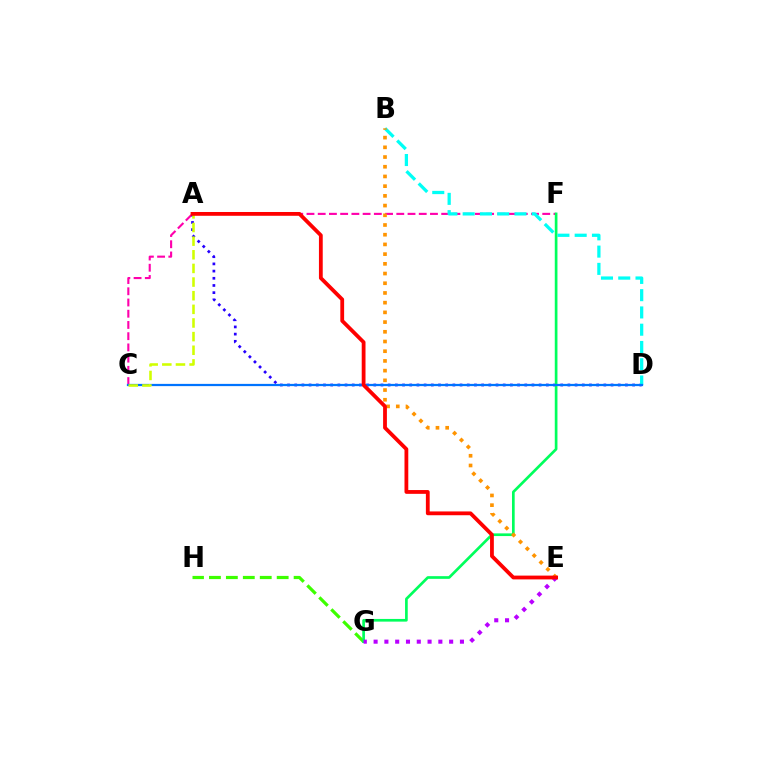{('C', 'F'): [{'color': '#ff00ac', 'line_style': 'dashed', 'thickness': 1.53}], ('G', 'H'): [{'color': '#3dff00', 'line_style': 'dashed', 'thickness': 2.3}], ('A', 'D'): [{'color': '#2500ff', 'line_style': 'dotted', 'thickness': 1.95}], ('F', 'G'): [{'color': '#00ff5c', 'line_style': 'solid', 'thickness': 1.93}], ('E', 'G'): [{'color': '#b900ff', 'line_style': 'dotted', 'thickness': 2.93}], ('B', 'D'): [{'color': '#00fff6', 'line_style': 'dashed', 'thickness': 2.35}], ('B', 'E'): [{'color': '#ff9400', 'line_style': 'dotted', 'thickness': 2.64}], ('C', 'D'): [{'color': '#0074ff', 'line_style': 'solid', 'thickness': 1.61}], ('A', 'C'): [{'color': '#d1ff00', 'line_style': 'dashed', 'thickness': 1.85}], ('A', 'E'): [{'color': '#ff0000', 'line_style': 'solid', 'thickness': 2.73}]}